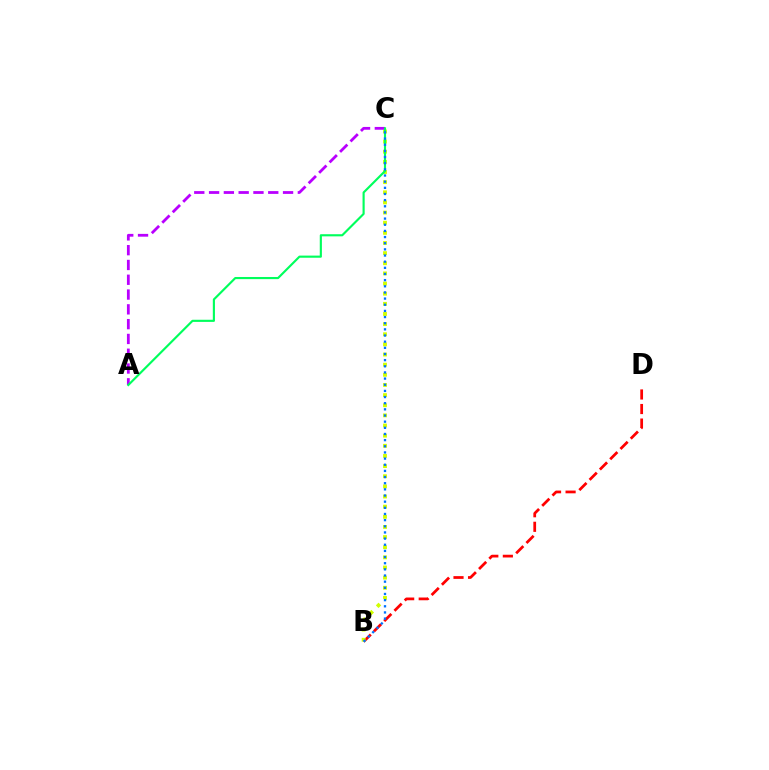{('B', 'D'): [{'color': '#ff0000', 'line_style': 'dashed', 'thickness': 1.98}], ('B', 'C'): [{'color': '#d1ff00', 'line_style': 'dotted', 'thickness': 2.76}, {'color': '#0074ff', 'line_style': 'dotted', 'thickness': 1.67}], ('A', 'C'): [{'color': '#b900ff', 'line_style': 'dashed', 'thickness': 2.01}, {'color': '#00ff5c', 'line_style': 'solid', 'thickness': 1.54}]}